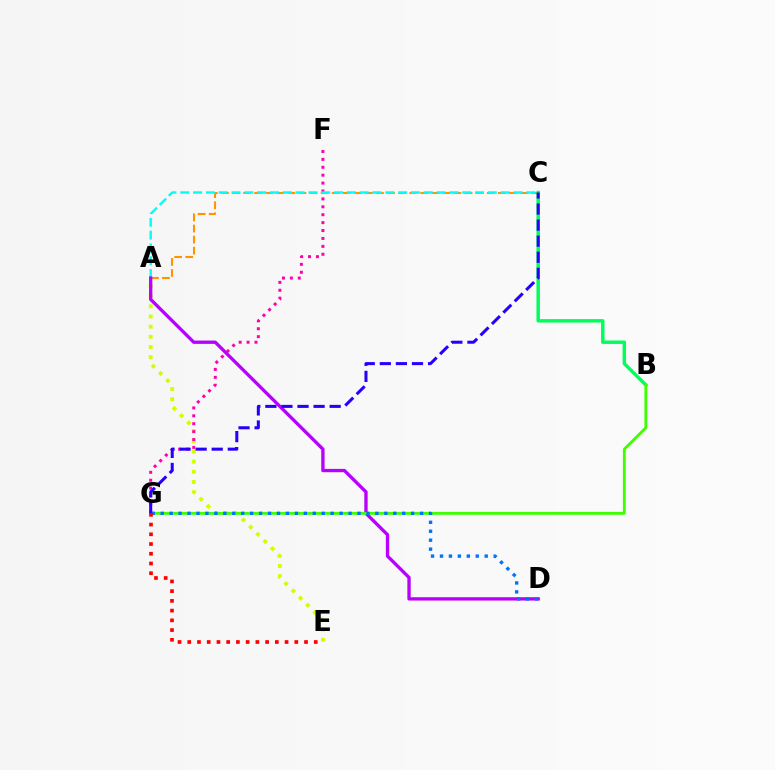{('A', 'E'): [{'color': '#d1ff00', 'line_style': 'dotted', 'thickness': 2.77}], ('A', 'C'): [{'color': '#ff9400', 'line_style': 'dashed', 'thickness': 1.5}, {'color': '#00fff6', 'line_style': 'dashed', 'thickness': 1.74}], ('F', 'G'): [{'color': '#ff00ac', 'line_style': 'dotted', 'thickness': 2.15}], ('B', 'C'): [{'color': '#00ff5c', 'line_style': 'solid', 'thickness': 2.49}], ('A', 'D'): [{'color': '#b900ff', 'line_style': 'solid', 'thickness': 2.39}], ('B', 'G'): [{'color': '#3dff00', 'line_style': 'solid', 'thickness': 2.03}], ('D', 'G'): [{'color': '#0074ff', 'line_style': 'dotted', 'thickness': 2.43}], ('C', 'G'): [{'color': '#2500ff', 'line_style': 'dashed', 'thickness': 2.18}], ('E', 'G'): [{'color': '#ff0000', 'line_style': 'dotted', 'thickness': 2.64}]}